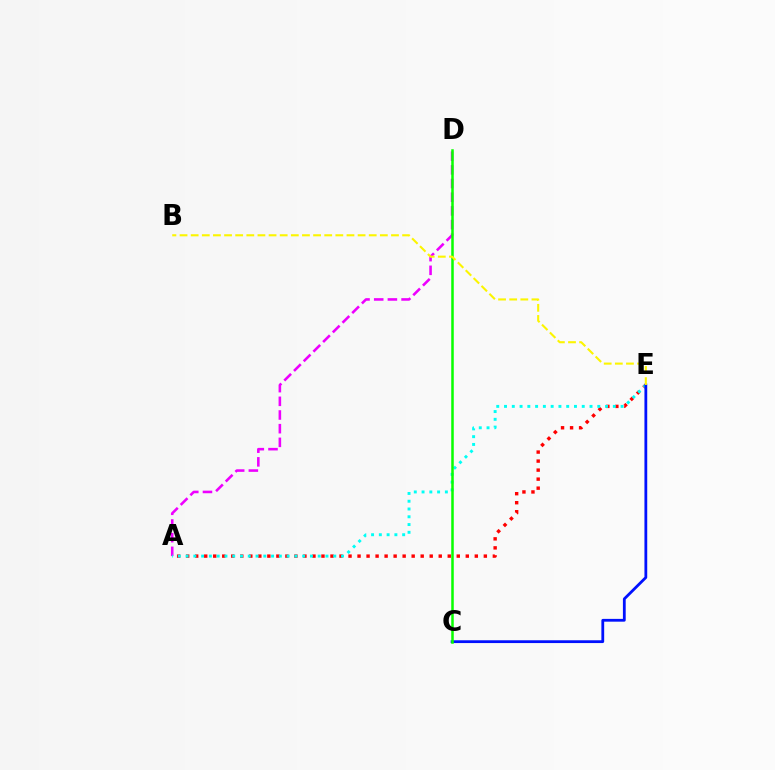{('A', 'D'): [{'color': '#ee00ff', 'line_style': 'dashed', 'thickness': 1.86}], ('A', 'E'): [{'color': '#ff0000', 'line_style': 'dotted', 'thickness': 2.45}, {'color': '#00fff6', 'line_style': 'dotted', 'thickness': 2.11}], ('C', 'E'): [{'color': '#0010ff', 'line_style': 'solid', 'thickness': 2.01}], ('C', 'D'): [{'color': '#08ff00', 'line_style': 'solid', 'thickness': 1.81}], ('B', 'E'): [{'color': '#fcf500', 'line_style': 'dashed', 'thickness': 1.51}]}